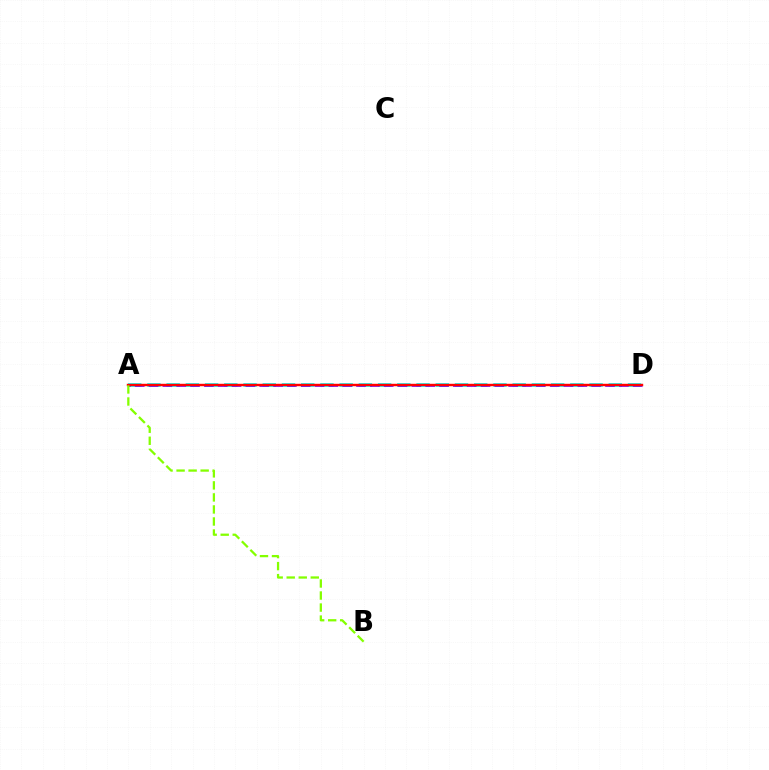{('A', 'D'): [{'color': '#00fff6', 'line_style': 'dashed', 'thickness': 2.61}, {'color': '#7200ff', 'line_style': 'dashed', 'thickness': 1.88}, {'color': '#ff0000', 'line_style': 'solid', 'thickness': 1.74}], ('A', 'B'): [{'color': '#84ff00', 'line_style': 'dashed', 'thickness': 1.63}]}